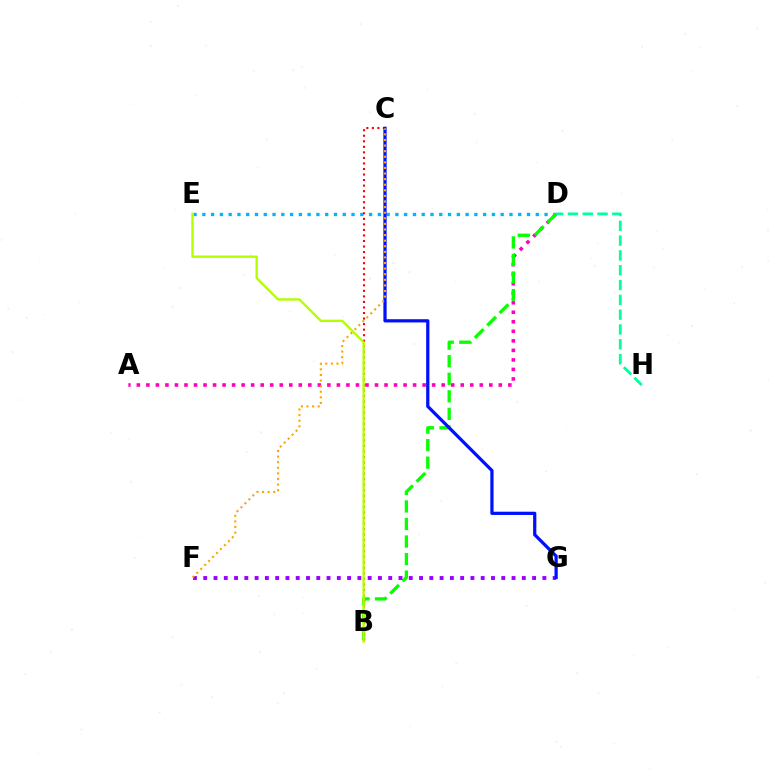{('A', 'D'): [{'color': '#ff00bd', 'line_style': 'dotted', 'thickness': 2.59}], ('D', 'E'): [{'color': '#00b5ff', 'line_style': 'dotted', 'thickness': 2.38}], ('B', 'D'): [{'color': '#08ff00', 'line_style': 'dashed', 'thickness': 2.38}], ('B', 'C'): [{'color': '#ff0000', 'line_style': 'dotted', 'thickness': 1.51}], ('F', 'G'): [{'color': '#9b00ff', 'line_style': 'dotted', 'thickness': 2.79}], ('C', 'G'): [{'color': '#0010ff', 'line_style': 'solid', 'thickness': 2.33}], ('C', 'F'): [{'color': '#ffa500', 'line_style': 'dotted', 'thickness': 1.52}], ('D', 'H'): [{'color': '#00ff9d', 'line_style': 'dashed', 'thickness': 2.01}], ('B', 'E'): [{'color': '#b3ff00', 'line_style': 'solid', 'thickness': 1.71}]}